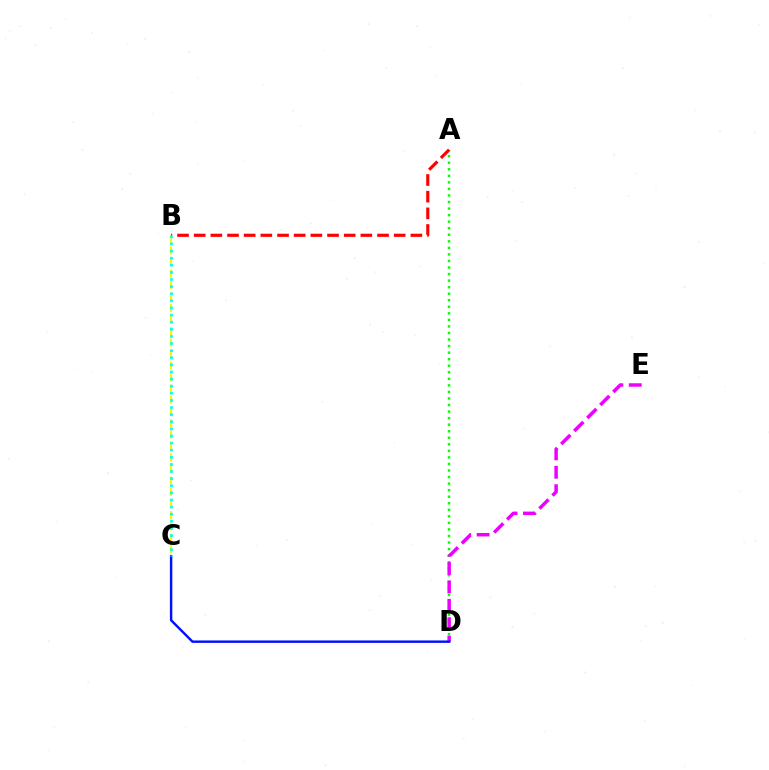{('A', 'D'): [{'color': '#08ff00', 'line_style': 'dotted', 'thickness': 1.78}], ('B', 'C'): [{'color': '#fcf500', 'line_style': 'dashed', 'thickness': 1.56}, {'color': '#00fff6', 'line_style': 'dotted', 'thickness': 1.93}], ('D', 'E'): [{'color': '#ee00ff', 'line_style': 'dashed', 'thickness': 2.5}], ('C', 'D'): [{'color': '#0010ff', 'line_style': 'solid', 'thickness': 1.74}], ('A', 'B'): [{'color': '#ff0000', 'line_style': 'dashed', 'thickness': 2.26}]}